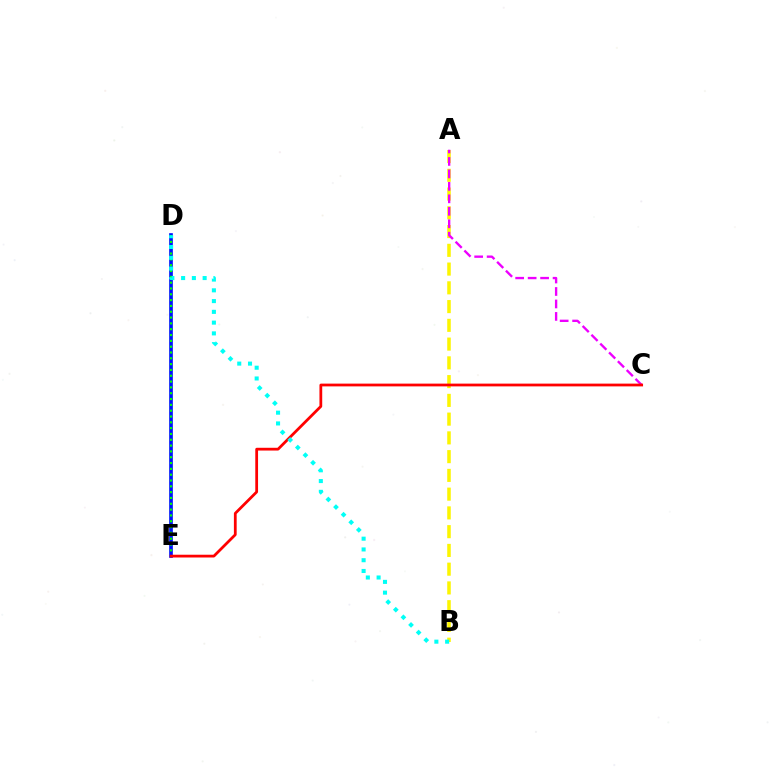{('A', 'B'): [{'color': '#fcf500', 'line_style': 'dashed', 'thickness': 2.55}], ('D', 'E'): [{'color': '#0010ff', 'line_style': 'solid', 'thickness': 2.64}, {'color': '#08ff00', 'line_style': 'dotted', 'thickness': 1.58}], ('A', 'C'): [{'color': '#ee00ff', 'line_style': 'dashed', 'thickness': 1.69}], ('C', 'E'): [{'color': '#ff0000', 'line_style': 'solid', 'thickness': 1.99}], ('B', 'D'): [{'color': '#00fff6', 'line_style': 'dotted', 'thickness': 2.92}]}